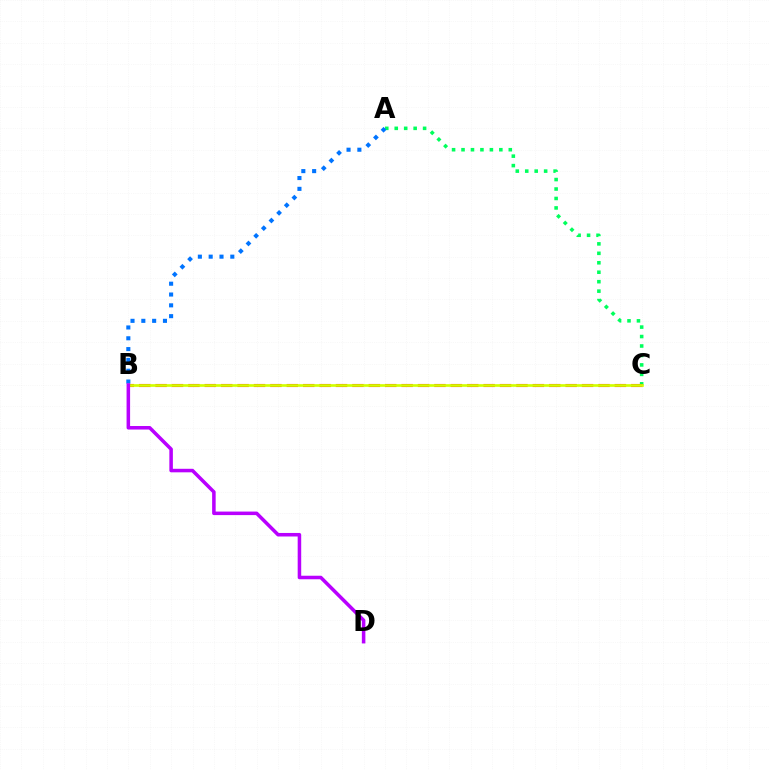{('A', 'C'): [{'color': '#00ff5c', 'line_style': 'dotted', 'thickness': 2.57}], ('B', 'C'): [{'color': '#ff0000', 'line_style': 'dashed', 'thickness': 2.23}, {'color': '#d1ff00', 'line_style': 'solid', 'thickness': 1.92}], ('A', 'B'): [{'color': '#0074ff', 'line_style': 'dotted', 'thickness': 2.94}], ('B', 'D'): [{'color': '#b900ff', 'line_style': 'solid', 'thickness': 2.54}]}